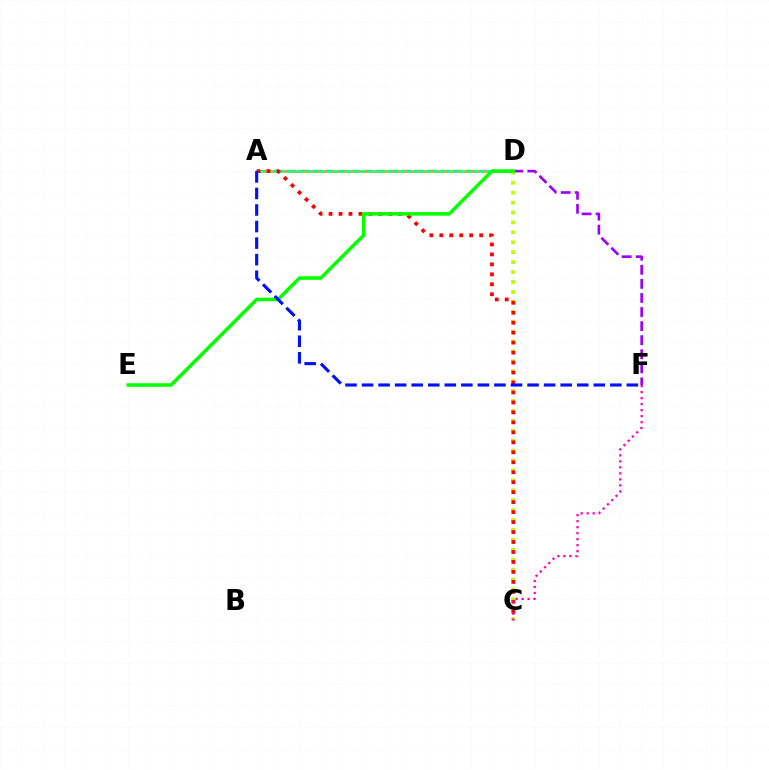{('A', 'D'): [{'color': '#00b5ff', 'line_style': 'dashed', 'thickness': 1.73}, {'color': '#00ff9d', 'line_style': 'solid', 'thickness': 1.97}, {'color': '#ffa500', 'line_style': 'dotted', 'thickness': 1.81}], ('D', 'F'): [{'color': '#9b00ff', 'line_style': 'dashed', 'thickness': 1.91}], ('C', 'D'): [{'color': '#b3ff00', 'line_style': 'dotted', 'thickness': 2.69}], ('A', 'C'): [{'color': '#ff0000', 'line_style': 'dotted', 'thickness': 2.71}], ('C', 'F'): [{'color': '#ff00bd', 'line_style': 'dotted', 'thickness': 1.63}], ('D', 'E'): [{'color': '#08ff00', 'line_style': 'solid', 'thickness': 2.55}], ('A', 'F'): [{'color': '#0010ff', 'line_style': 'dashed', 'thickness': 2.25}]}